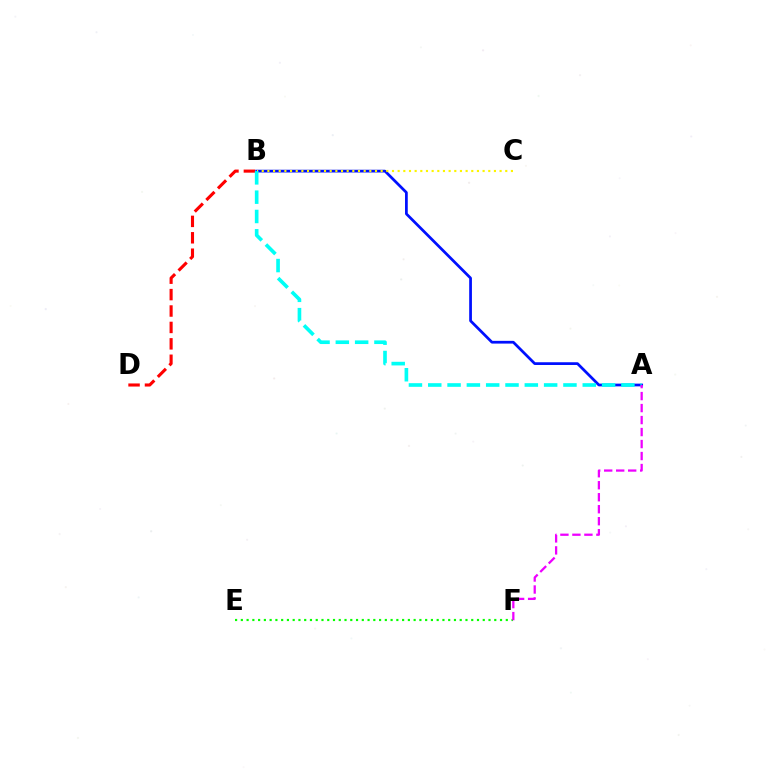{('E', 'F'): [{'color': '#08ff00', 'line_style': 'dotted', 'thickness': 1.56}], ('B', 'D'): [{'color': '#ff0000', 'line_style': 'dashed', 'thickness': 2.23}], ('A', 'B'): [{'color': '#0010ff', 'line_style': 'solid', 'thickness': 1.97}, {'color': '#00fff6', 'line_style': 'dashed', 'thickness': 2.62}], ('B', 'C'): [{'color': '#fcf500', 'line_style': 'dotted', 'thickness': 1.54}], ('A', 'F'): [{'color': '#ee00ff', 'line_style': 'dashed', 'thickness': 1.63}]}